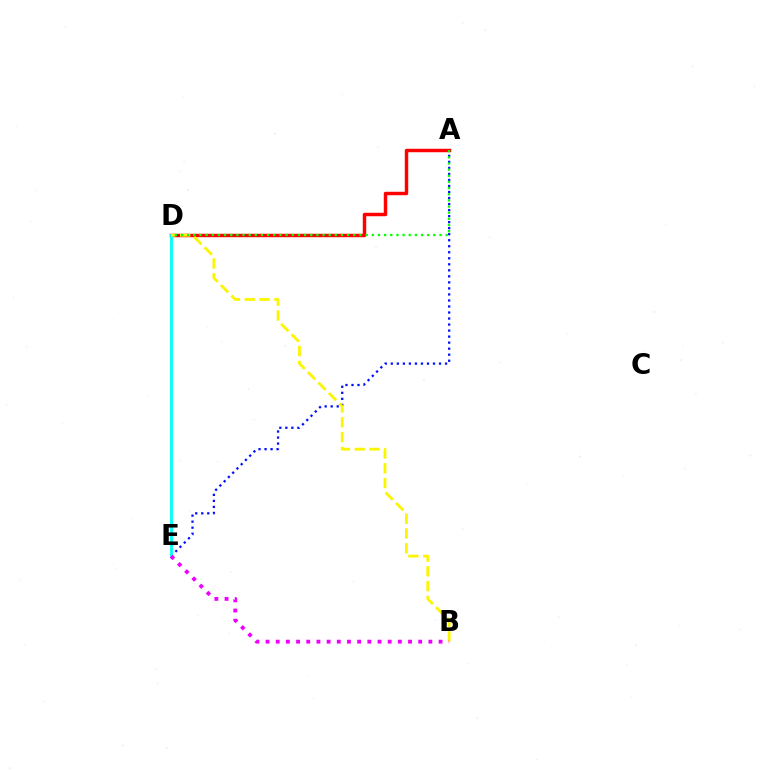{('A', 'E'): [{'color': '#0010ff', 'line_style': 'dotted', 'thickness': 1.64}], ('A', 'D'): [{'color': '#ff0000', 'line_style': 'solid', 'thickness': 2.48}, {'color': '#08ff00', 'line_style': 'dotted', 'thickness': 1.67}], ('D', 'E'): [{'color': '#00fff6', 'line_style': 'solid', 'thickness': 2.05}], ('B', 'D'): [{'color': '#fcf500', 'line_style': 'dashed', 'thickness': 2.01}], ('B', 'E'): [{'color': '#ee00ff', 'line_style': 'dotted', 'thickness': 2.77}]}